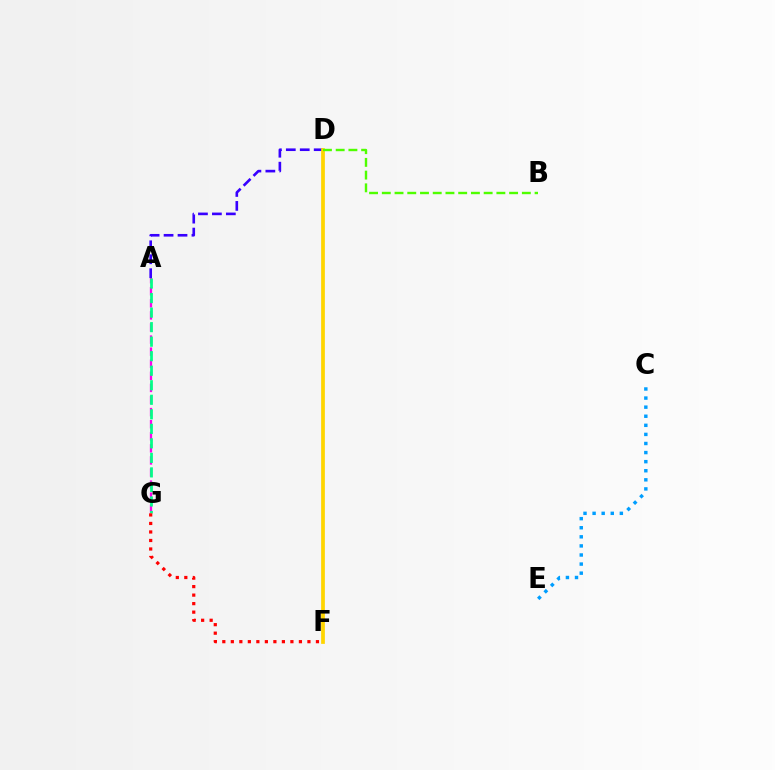{('A', 'G'): [{'color': '#ff00ed', 'line_style': 'dashed', 'thickness': 1.64}, {'color': '#00ff86', 'line_style': 'dashed', 'thickness': 1.97}], ('A', 'D'): [{'color': '#3700ff', 'line_style': 'dashed', 'thickness': 1.89}], ('C', 'E'): [{'color': '#009eff', 'line_style': 'dotted', 'thickness': 2.47}], ('F', 'G'): [{'color': '#ff0000', 'line_style': 'dotted', 'thickness': 2.31}], ('D', 'F'): [{'color': '#ffd500', 'line_style': 'solid', 'thickness': 2.69}], ('B', 'D'): [{'color': '#4fff00', 'line_style': 'dashed', 'thickness': 1.73}]}